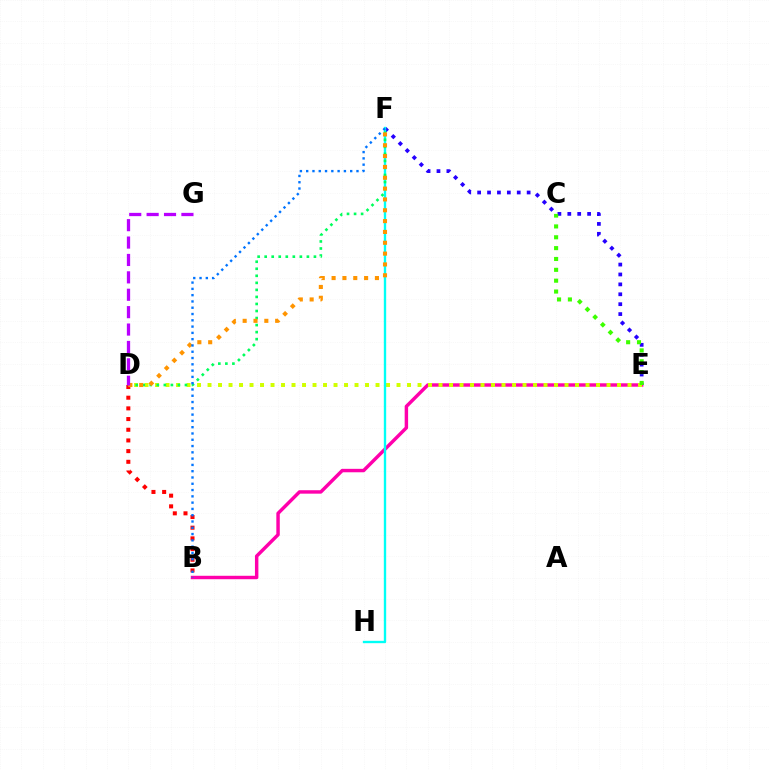{('B', 'E'): [{'color': '#ff00ac', 'line_style': 'solid', 'thickness': 2.48}], ('B', 'D'): [{'color': '#ff0000', 'line_style': 'dotted', 'thickness': 2.9}], ('E', 'F'): [{'color': '#2500ff', 'line_style': 'dotted', 'thickness': 2.69}], ('D', 'E'): [{'color': '#d1ff00', 'line_style': 'dotted', 'thickness': 2.85}], ('F', 'H'): [{'color': '#00fff6', 'line_style': 'solid', 'thickness': 1.7}], ('D', 'F'): [{'color': '#00ff5c', 'line_style': 'dotted', 'thickness': 1.91}, {'color': '#ff9400', 'line_style': 'dotted', 'thickness': 2.94}], ('C', 'E'): [{'color': '#3dff00', 'line_style': 'dotted', 'thickness': 2.95}], ('D', 'G'): [{'color': '#b900ff', 'line_style': 'dashed', 'thickness': 2.36}], ('B', 'F'): [{'color': '#0074ff', 'line_style': 'dotted', 'thickness': 1.71}]}